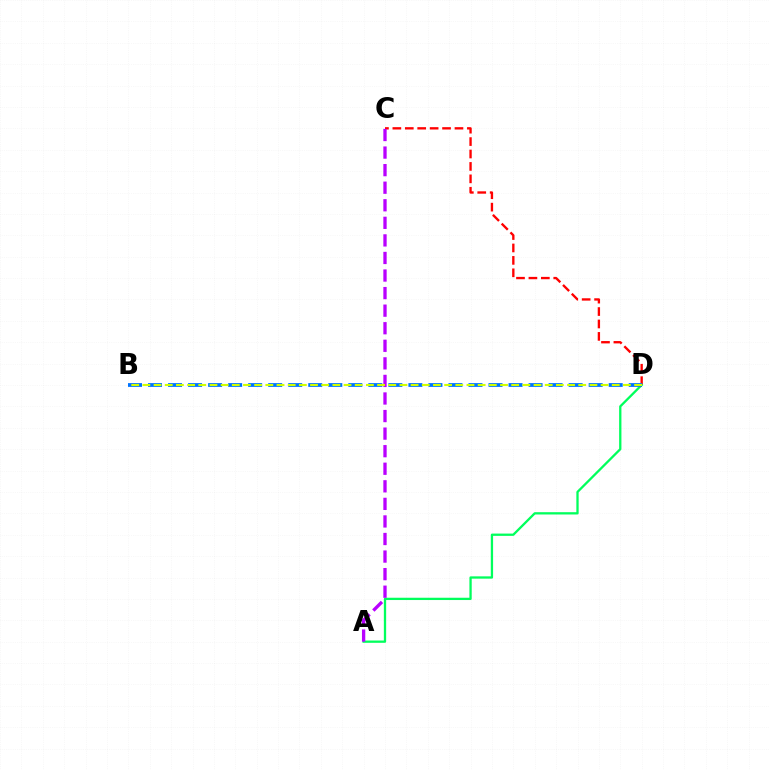{('C', 'D'): [{'color': '#ff0000', 'line_style': 'dashed', 'thickness': 1.69}], ('A', 'D'): [{'color': '#00ff5c', 'line_style': 'solid', 'thickness': 1.65}], ('B', 'D'): [{'color': '#0074ff', 'line_style': 'dashed', 'thickness': 2.72}, {'color': '#d1ff00', 'line_style': 'dashed', 'thickness': 1.52}], ('A', 'C'): [{'color': '#b900ff', 'line_style': 'dashed', 'thickness': 2.39}]}